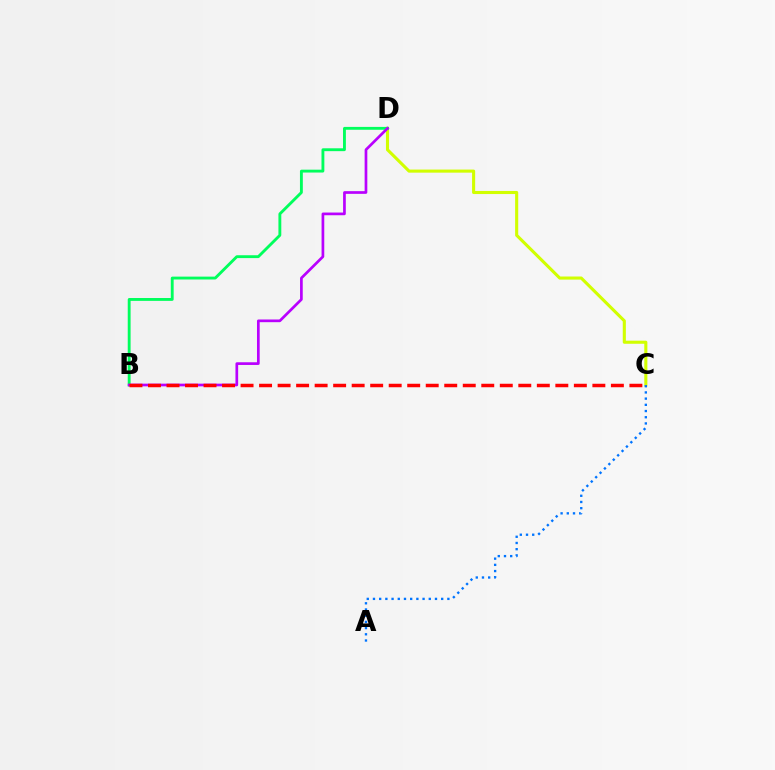{('C', 'D'): [{'color': '#d1ff00', 'line_style': 'solid', 'thickness': 2.23}], ('A', 'C'): [{'color': '#0074ff', 'line_style': 'dotted', 'thickness': 1.68}], ('B', 'D'): [{'color': '#00ff5c', 'line_style': 'solid', 'thickness': 2.06}, {'color': '#b900ff', 'line_style': 'solid', 'thickness': 1.94}], ('B', 'C'): [{'color': '#ff0000', 'line_style': 'dashed', 'thickness': 2.52}]}